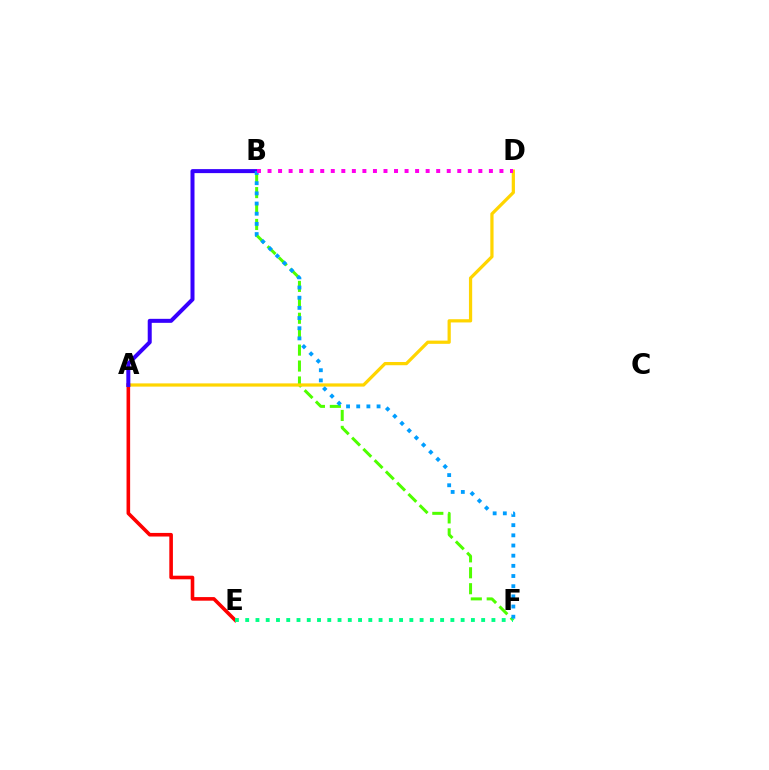{('B', 'F'): [{'color': '#4fff00', 'line_style': 'dashed', 'thickness': 2.16}, {'color': '#009eff', 'line_style': 'dotted', 'thickness': 2.76}], ('A', 'D'): [{'color': '#ffd500', 'line_style': 'solid', 'thickness': 2.33}], ('A', 'E'): [{'color': '#ff0000', 'line_style': 'solid', 'thickness': 2.59}], ('E', 'F'): [{'color': '#00ff86', 'line_style': 'dotted', 'thickness': 2.79}], ('A', 'B'): [{'color': '#3700ff', 'line_style': 'solid', 'thickness': 2.88}], ('B', 'D'): [{'color': '#ff00ed', 'line_style': 'dotted', 'thickness': 2.86}]}